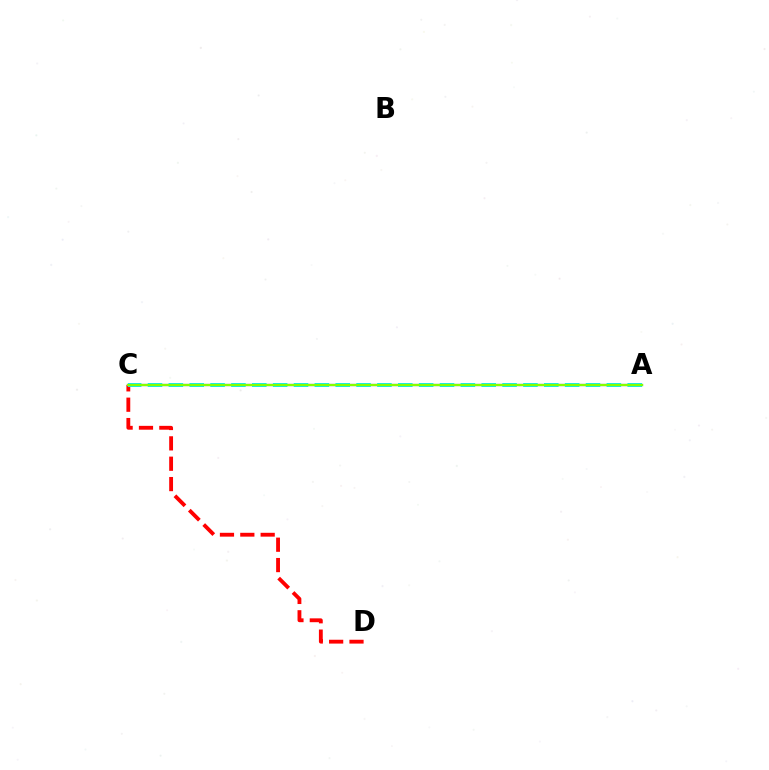{('C', 'D'): [{'color': '#ff0000', 'line_style': 'dashed', 'thickness': 2.77}], ('A', 'C'): [{'color': '#00fff6', 'line_style': 'dashed', 'thickness': 2.83}, {'color': '#7200ff', 'line_style': 'solid', 'thickness': 1.57}, {'color': '#84ff00', 'line_style': 'solid', 'thickness': 1.65}]}